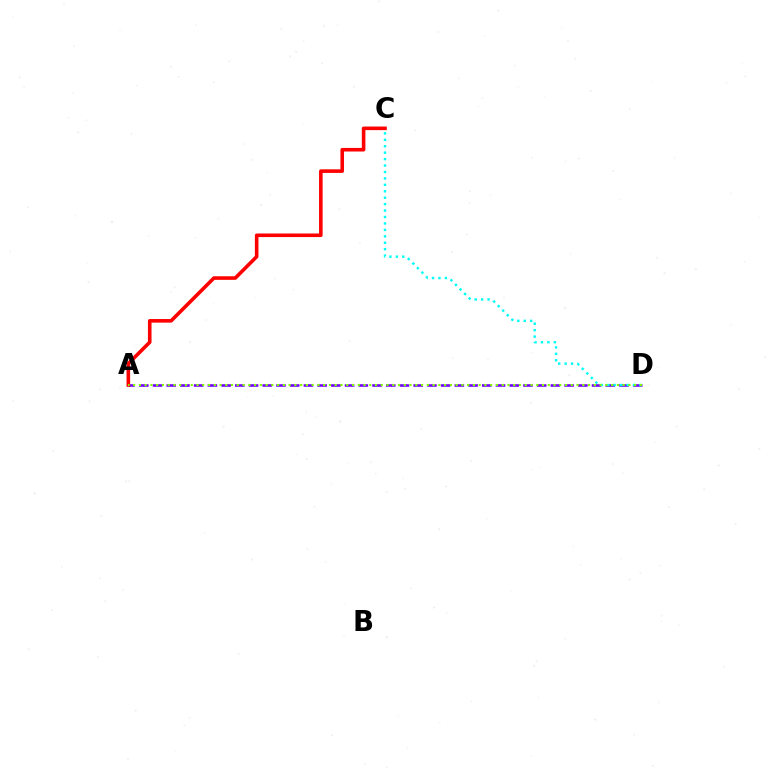{('A', 'D'): [{'color': '#7200ff', 'line_style': 'dashed', 'thickness': 1.86}, {'color': '#84ff00', 'line_style': 'dotted', 'thickness': 1.56}], ('A', 'C'): [{'color': '#ff0000', 'line_style': 'solid', 'thickness': 2.58}], ('C', 'D'): [{'color': '#00fff6', 'line_style': 'dotted', 'thickness': 1.75}]}